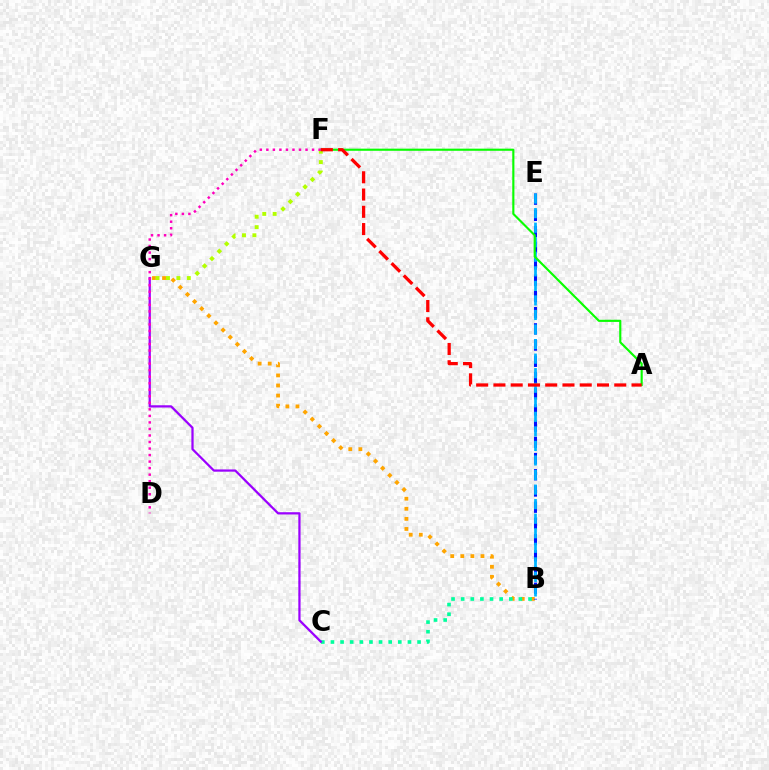{('B', 'G'): [{'color': '#ffa500', 'line_style': 'dotted', 'thickness': 2.74}], ('F', 'G'): [{'color': '#b3ff00', 'line_style': 'dotted', 'thickness': 2.83}], ('B', 'E'): [{'color': '#0010ff', 'line_style': 'dashed', 'thickness': 2.2}, {'color': '#00b5ff', 'line_style': 'dashed', 'thickness': 1.98}], ('B', 'C'): [{'color': '#00ff9d', 'line_style': 'dotted', 'thickness': 2.61}], ('C', 'G'): [{'color': '#9b00ff', 'line_style': 'solid', 'thickness': 1.62}], ('A', 'F'): [{'color': '#08ff00', 'line_style': 'solid', 'thickness': 1.54}, {'color': '#ff0000', 'line_style': 'dashed', 'thickness': 2.34}], ('D', 'F'): [{'color': '#ff00bd', 'line_style': 'dotted', 'thickness': 1.77}]}